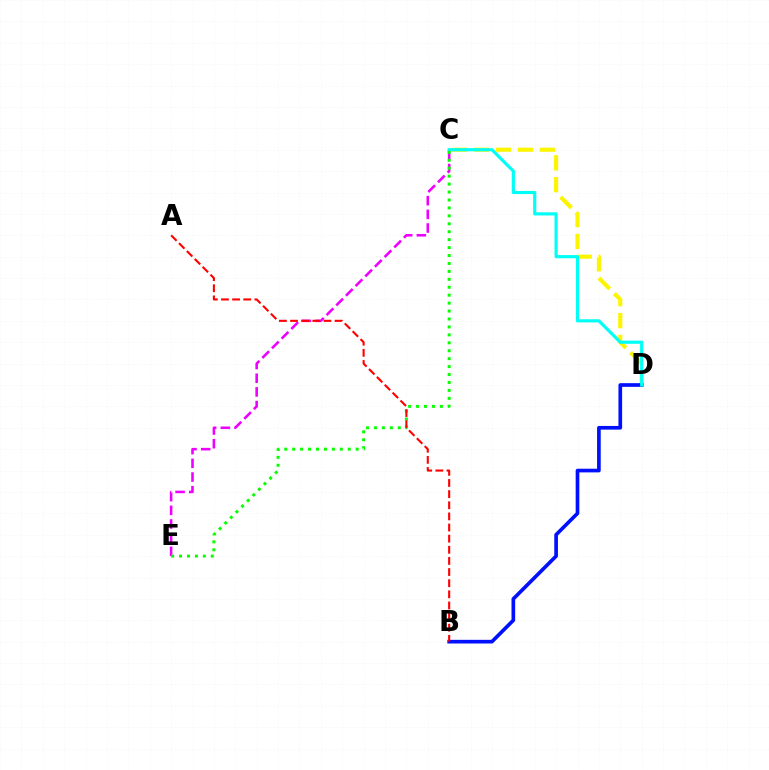{('C', 'D'): [{'color': '#fcf500', 'line_style': 'dashed', 'thickness': 2.97}, {'color': '#00fff6', 'line_style': 'solid', 'thickness': 2.28}], ('C', 'E'): [{'color': '#ee00ff', 'line_style': 'dashed', 'thickness': 1.86}, {'color': '#08ff00', 'line_style': 'dotted', 'thickness': 2.16}], ('B', 'D'): [{'color': '#0010ff', 'line_style': 'solid', 'thickness': 2.64}], ('A', 'B'): [{'color': '#ff0000', 'line_style': 'dashed', 'thickness': 1.51}]}